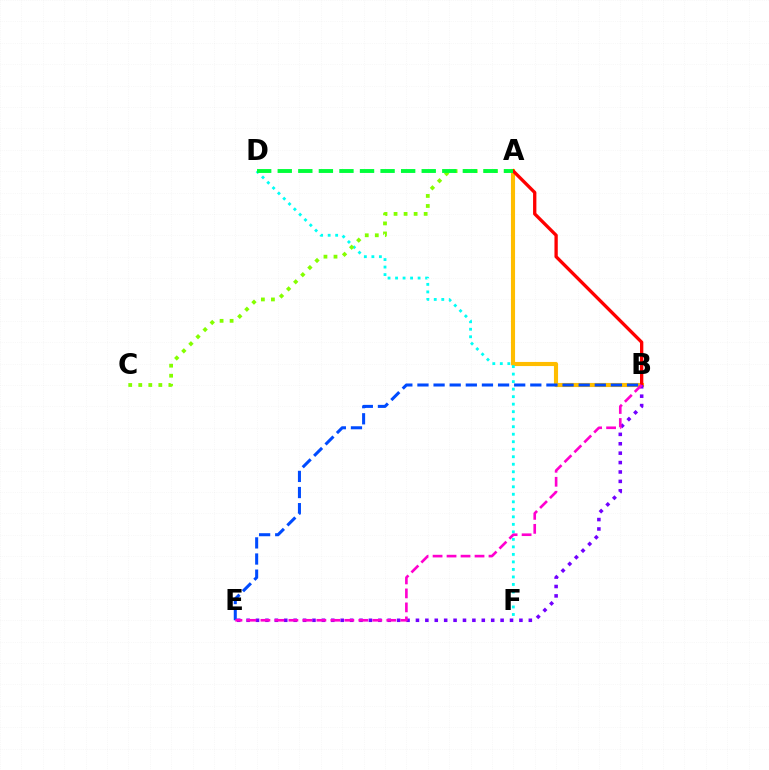{('A', 'B'): [{'color': '#ffbd00', 'line_style': 'solid', 'thickness': 2.96}, {'color': '#ff0000', 'line_style': 'solid', 'thickness': 2.39}], ('D', 'F'): [{'color': '#00fff6', 'line_style': 'dotted', 'thickness': 2.04}], ('B', 'E'): [{'color': '#004bff', 'line_style': 'dashed', 'thickness': 2.19}, {'color': '#7200ff', 'line_style': 'dotted', 'thickness': 2.56}, {'color': '#ff00cf', 'line_style': 'dashed', 'thickness': 1.9}], ('A', 'C'): [{'color': '#84ff00', 'line_style': 'dotted', 'thickness': 2.73}], ('A', 'D'): [{'color': '#00ff39', 'line_style': 'dashed', 'thickness': 2.79}]}